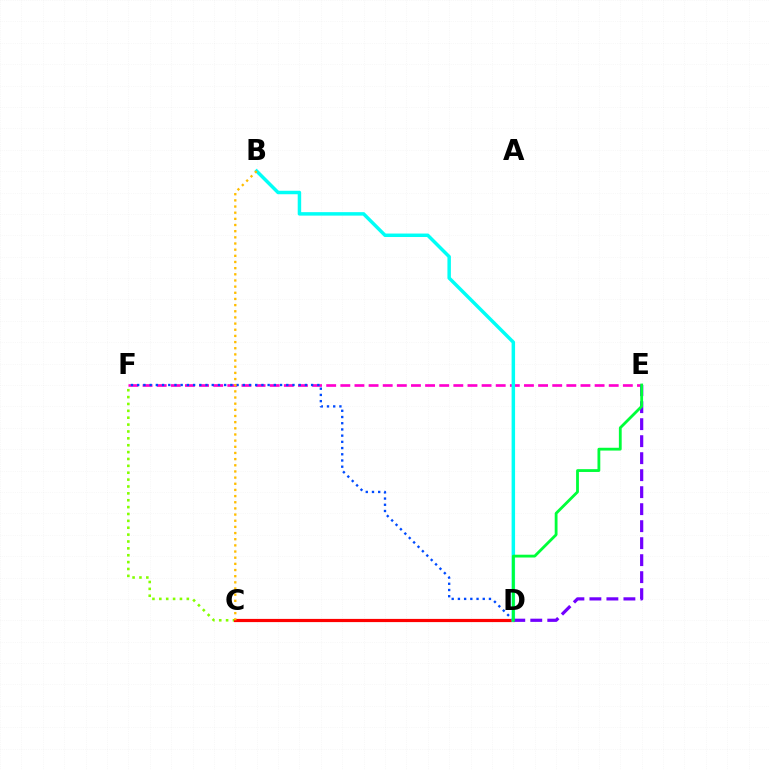{('E', 'F'): [{'color': '#ff00cf', 'line_style': 'dashed', 'thickness': 1.92}], ('C', 'F'): [{'color': '#84ff00', 'line_style': 'dotted', 'thickness': 1.87}], ('C', 'D'): [{'color': '#ff0000', 'line_style': 'solid', 'thickness': 2.3}], ('D', 'F'): [{'color': '#004bff', 'line_style': 'dotted', 'thickness': 1.69}], ('B', 'D'): [{'color': '#00fff6', 'line_style': 'solid', 'thickness': 2.5}], ('D', 'E'): [{'color': '#7200ff', 'line_style': 'dashed', 'thickness': 2.31}, {'color': '#00ff39', 'line_style': 'solid', 'thickness': 2.02}], ('B', 'C'): [{'color': '#ffbd00', 'line_style': 'dotted', 'thickness': 1.67}]}